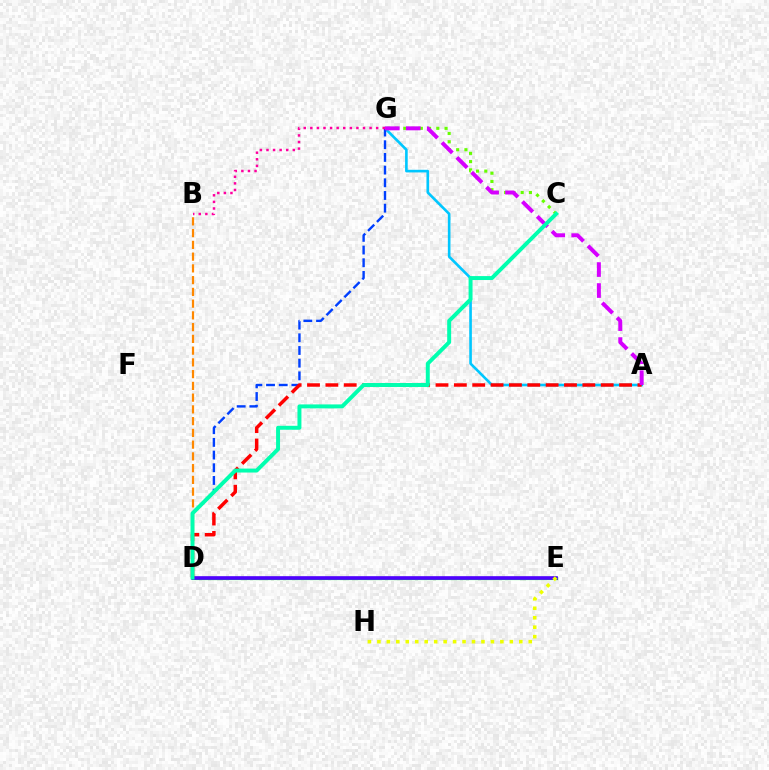{('D', 'E'): [{'color': '#00ff27', 'line_style': 'solid', 'thickness': 2.28}, {'color': '#4f00ff', 'line_style': 'solid', 'thickness': 2.61}], ('A', 'G'): [{'color': '#00c7ff', 'line_style': 'solid', 'thickness': 1.89}, {'color': '#d600ff', 'line_style': 'dashed', 'thickness': 2.85}], ('C', 'G'): [{'color': '#66ff00', 'line_style': 'dotted', 'thickness': 2.24}], ('D', 'G'): [{'color': '#003fff', 'line_style': 'dashed', 'thickness': 1.72}], ('B', 'D'): [{'color': '#ff8800', 'line_style': 'dashed', 'thickness': 1.6}], ('A', 'D'): [{'color': '#ff0000', 'line_style': 'dashed', 'thickness': 2.49}], ('C', 'D'): [{'color': '#00ffaf', 'line_style': 'solid', 'thickness': 2.84}], ('B', 'G'): [{'color': '#ff00a0', 'line_style': 'dotted', 'thickness': 1.79}], ('E', 'H'): [{'color': '#eeff00', 'line_style': 'dotted', 'thickness': 2.57}]}